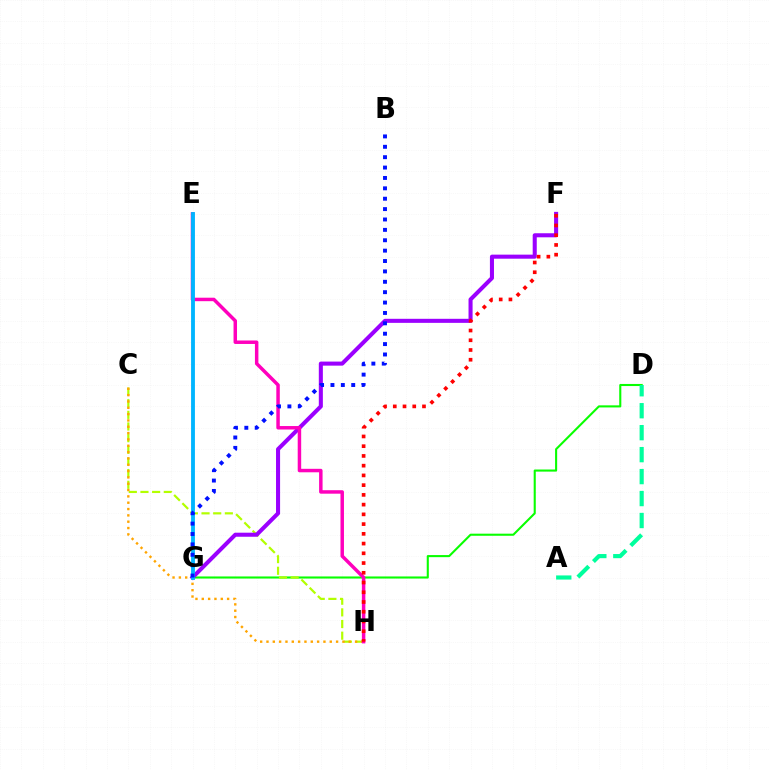{('D', 'G'): [{'color': '#08ff00', 'line_style': 'solid', 'thickness': 1.51}], ('C', 'H'): [{'color': '#b3ff00', 'line_style': 'dashed', 'thickness': 1.58}, {'color': '#ffa500', 'line_style': 'dotted', 'thickness': 1.72}], ('A', 'D'): [{'color': '#00ff9d', 'line_style': 'dashed', 'thickness': 2.98}], ('F', 'G'): [{'color': '#9b00ff', 'line_style': 'solid', 'thickness': 2.92}], ('E', 'H'): [{'color': '#ff00bd', 'line_style': 'solid', 'thickness': 2.5}], ('F', 'H'): [{'color': '#ff0000', 'line_style': 'dotted', 'thickness': 2.65}], ('E', 'G'): [{'color': '#00b5ff', 'line_style': 'solid', 'thickness': 2.77}], ('B', 'G'): [{'color': '#0010ff', 'line_style': 'dotted', 'thickness': 2.82}]}